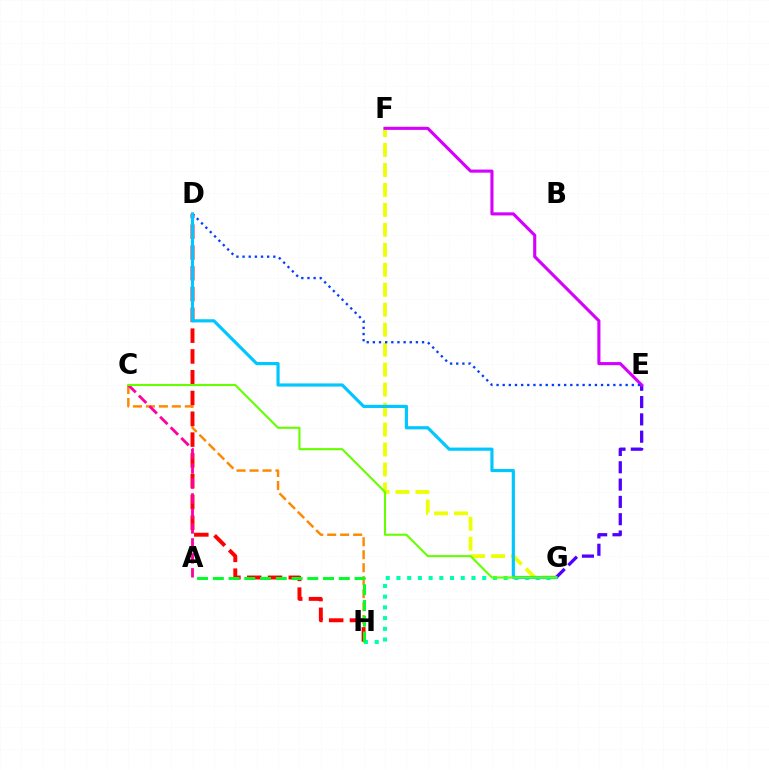{('F', 'G'): [{'color': '#eeff00', 'line_style': 'dashed', 'thickness': 2.71}], ('G', 'H'): [{'color': '#00ffaf', 'line_style': 'dotted', 'thickness': 2.91}], ('C', 'H'): [{'color': '#ff8800', 'line_style': 'dashed', 'thickness': 1.76}], ('E', 'G'): [{'color': '#4f00ff', 'line_style': 'dashed', 'thickness': 2.35}], ('E', 'F'): [{'color': '#d600ff', 'line_style': 'solid', 'thickness': 2.23}], ('D', 'H'): [{'color': '#ff0000', 'line_style': 'dashed', 'thickness': 2.82}], ('D', 'E'): [{'color': '#003fff', 'line_style': 'dotted', 'thickness': 1.67}], ('A', 'C'): [{'color': '#ff00a0', 'line_style': 'dashed', 'thickness': 2.04}], ('D', 'G'): [{'color': '#00c7ff', 'line_style': 'solid', 'thickness': 2.28}], ('A', 'H'): [{'color': '#00ff27', 'line_style': 'dashed', 'thickness': 2.14}], ('C', 'G'): [{'color': '#66ff00', 'line_style': 'solid', 'thickness': 1.52}]}